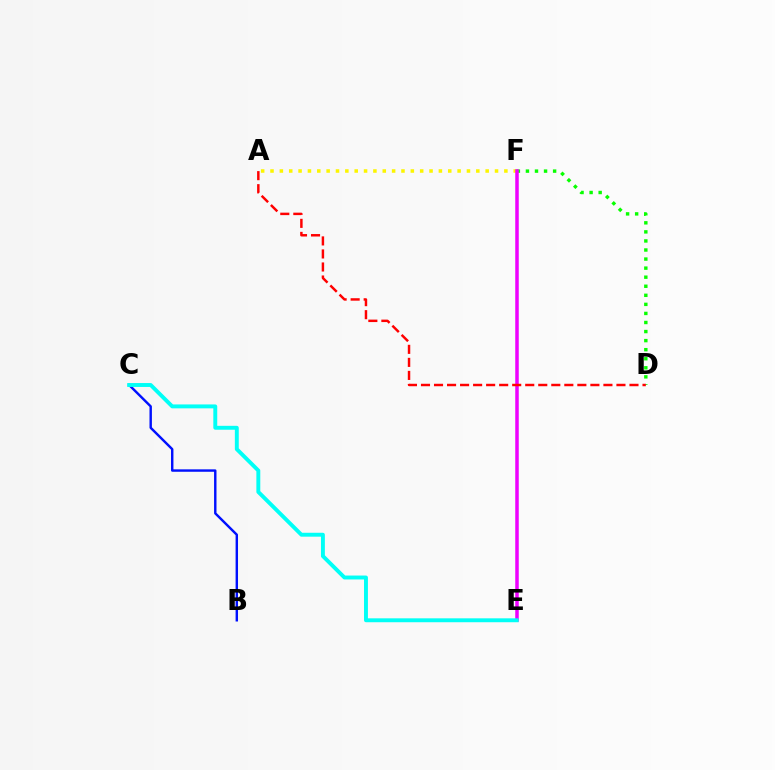{('D', 'F'): [{'color': '#08ff00', 'line_style': 'dotted', 'thickness': 2.46}], ('B', 'C'): [{'color': '#0010ff', 'line_style': 'solid', 'thickness': 1.74}], ('A', 'F'): [{'color': '#fcf500', 'line_style': 'dotted', 'thickness': 2.54}], ('E', 'F'): [{'color': '#ee00ff', 'line_style': 'solid', 'thickness': 2.52}], ('C', 'E'): [{'color': '#00fff6', 'line_style': 'solid', 'thickness': 2.81}], ('A', 'D'): [{'color': '#ff0000', 'line_style': 'dashed', 'thickness': 1.77}]}